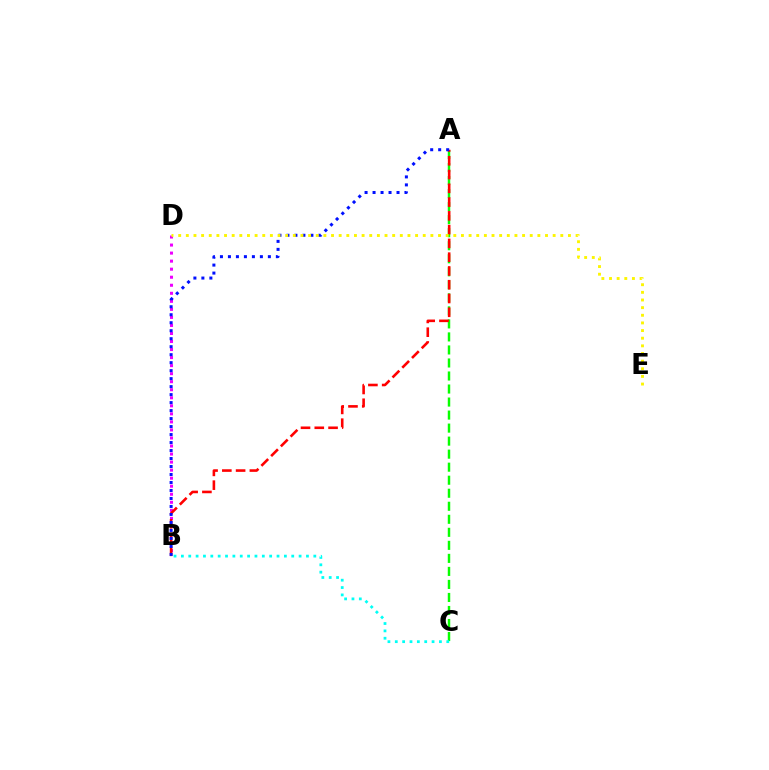{('A', 'C'): [{'color': '#08ff00', 'line_style': 'dashed', 'thickness': 1.77}], ('B', 'D'): [{'color': '#ee00ff', 'line_style': 'dotted', 'thickness': 2.18}], ('A', 'B'): [{'color': '#ff0000', 'line_style': 'dashed', 'thickness': 1.87}, {'color': '#0010ff', 'line_style': 'dotted', 'thickness': 2.17}], ('D', 'E'): [{'color': '#fcf500', 'line_style': 'dotted', 'thickness': 2.08}], ('B', 'C'): [{'color': '#00fff6', 'line_style': 'dotted', 'thickness': 2.0}]}